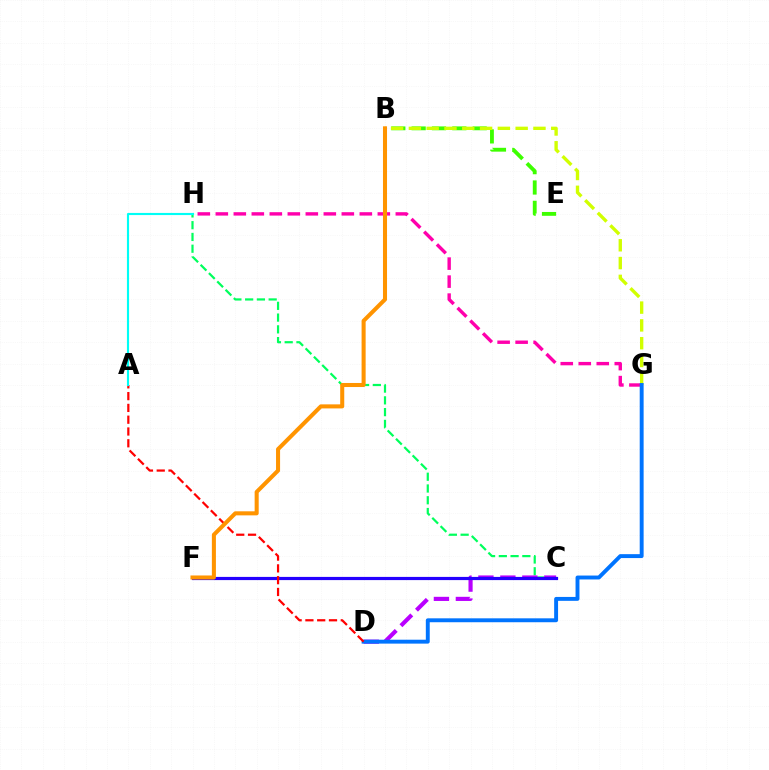{('B', 'E'): [{'color': '#3dff00', 'line_style': 'dashed', 'thickness': 2.76}], ('C', 'H'): [{'color': '#00ff5c', 'line_style': 'dashed', 'thickness': 1.6}], ('C', 'D'): [{'color': '#b900ff', 'line_style': 'dashed', 'thickness': 2.98}], ('G', 'H'): [{'color': '#ff00ac', 'line_style': 'dashed', 'thickness': 2.45}], ('B', 'G'): [{'color': '#d1ff00', 'line_style': 'dashed', 'thickness': 2.42}], ('C', 'F'): [{'color': '#2500ff', 'line_style': 'solid', 'thickness': 2.3}], ('D', 'G'): [{'color': '#0074ff', 'line_style': 'solid', 'thickness': 2.81}], ('A', 'D'): [{'color': '#ff0000', 'line_style': 'dashed', 'thickness': 1.6}], ('B', 'F'): [{'color': '#ff9400', 'line_style': 'solid', 'thickness': 2.91}], ('A', 'H'): [{'color': '#00fff6', 'line_style': 'solid', 'thickness': 1.54}]}